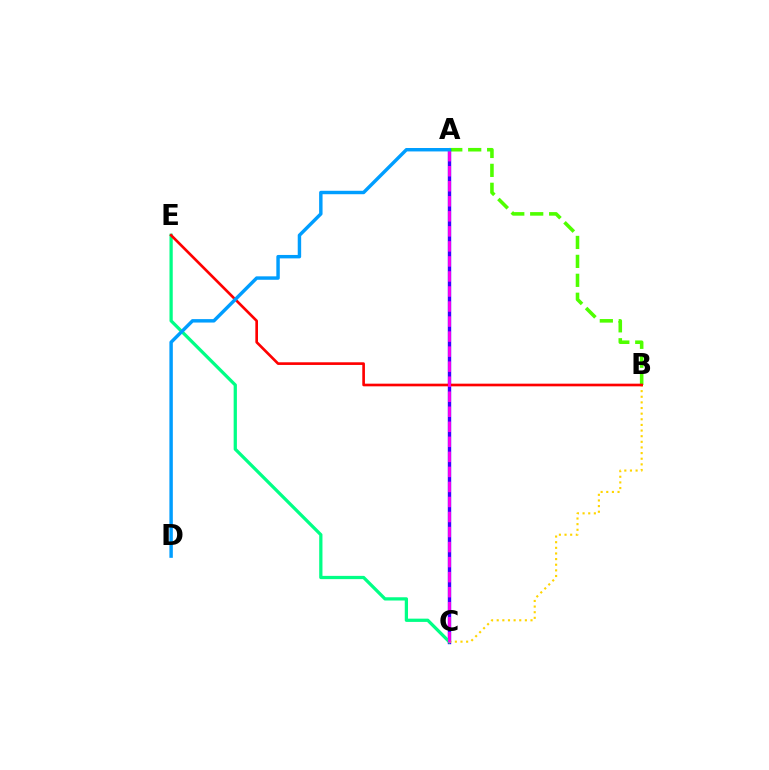{('A', 'B'): [{'color': '#4fff00', 'line_style': 'dashed', 'thickness': 2.57}], ('A', 'C'): [{'color': '#3700ff', 'line_style': 'solid', 'thickness': 2.45}, {'color': '#ff00ed', 'line_style': 'dashed', 'thickness': 2.04}], ('C', 'E'): [{'color': '#00ff86', 'line_style': 'solid', 'thickness': 2.34}], ('B', 'C'): [{'color': '#ffd500', 'line_style': 'dotted', 'thickness': 1.53}], ('B', 'E'): [{'color': '#ff0000', 'line_style': 'solid', 'thickness': 1.91}], ('A', 'D'): [{'color': '#009eff', 'line_style': 'solid', 'thickness': 2.47}]}